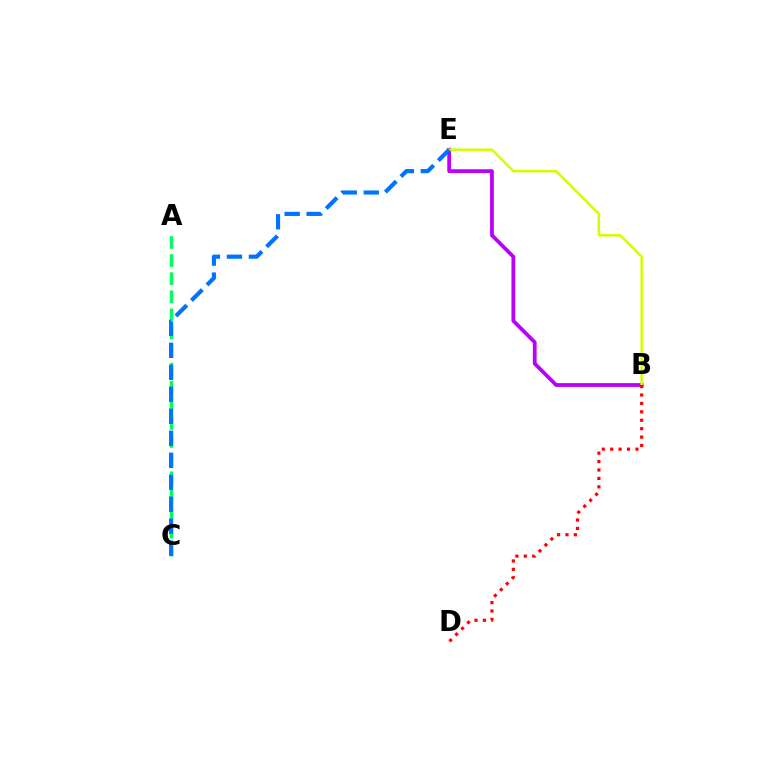{('B', 'E'): [{'color': '#b900ff', 'line_style': 'solid', 'thickness': 2.71}, {'color': '#d1ff00', 'line_style': 'solid', 'thickness': 1.78}], ('A', 'C'): [{'color': '#00ff5c', 'line_style': 'dashed', 'thickness': 2.46}], ('B', 'D'): [{'color': '#ff0000', 'line_style': 'dotted', 'thickness': 2.29}], ('C', 'E'): [{'color': '#0074ff', 'line_style': 'dashed', 'thickness': 2.99}]}